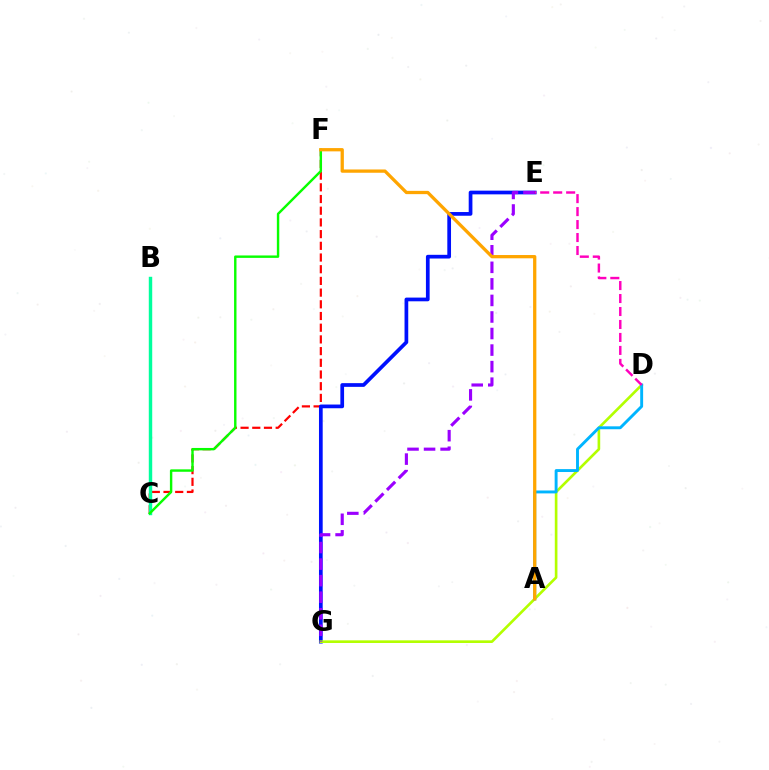{('C', 'F'): [{'color': '#ff0000', 'line_style': 'dashed', 'thickness': 1.59}, {'color': '#08ff00', 'line_style': 'solid', 'thickness': 1.74}], ('E', 'G'): [{'color': '#0010ff', 'line_style': 'solid', 'thickness': 2.67}, {'color': '#9b00ff', 'line_style': 'dashed', 'thickness': 2.25}], ('D', 'G'): [{'color': '#b3ff00', 'line_style': 'solid', 'thickness': 1.91}], ('B', 'C'): [{'color': '#00ff9d', 'line_style': 'solid', 'thickness': 2.47}], ('A', 'D'): [{'color': '#00b5ff', 'line_style': 'solid', 'thickness': 2.09}], ('D', 'E'): [{'color': '#ff00bd', 'line_style': 'dashed', 'thickness': 1.76}], ('A', 'F'): [{'color': '#ffa500', 'line_style': 'solid', 'thickness': 2.36}]}